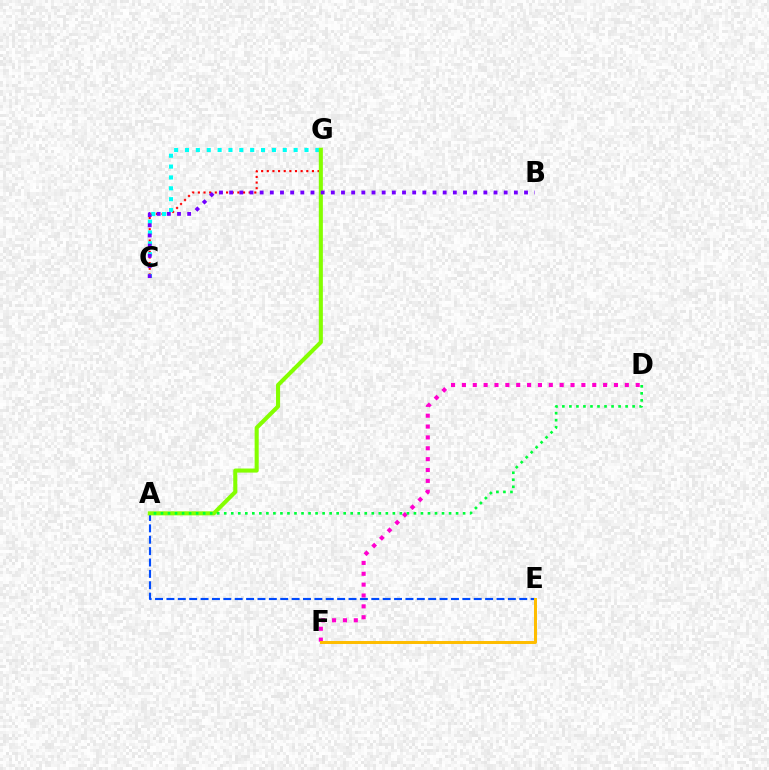{('C', 'G'): [{'color': '#ff0000', 'line_style': 'dotted', 'thickness': 1.53}, {'color': '#00fff6', 'line_style': 'dotted', 'thickness': 2.95}], ('A', 'E'): [{'color': '#004bff', 'line_style': 'dashed', 'thickness': 1.55}], ('A', 'G'): [{'color': '#84ff00', 'line_style': 'solid', 'thickness': 2.93}], ('D', 'F'): [{'color': '#ff00cf', 'line_style': 'dotted', 'thickness': 2.95}], ('E', 'F'): [{'color': '#ffbd00', 'line_style': 'solid', 'thickness': 2.15}], ('A', 'D'): [{'color': '#00ff39', 'line_style': 'dotted', 'thickness': 1.91}], ('B', 'C'): [{'color': '#7200ff', 'line_style': 'dotted', 'thickness': 2.76}]}